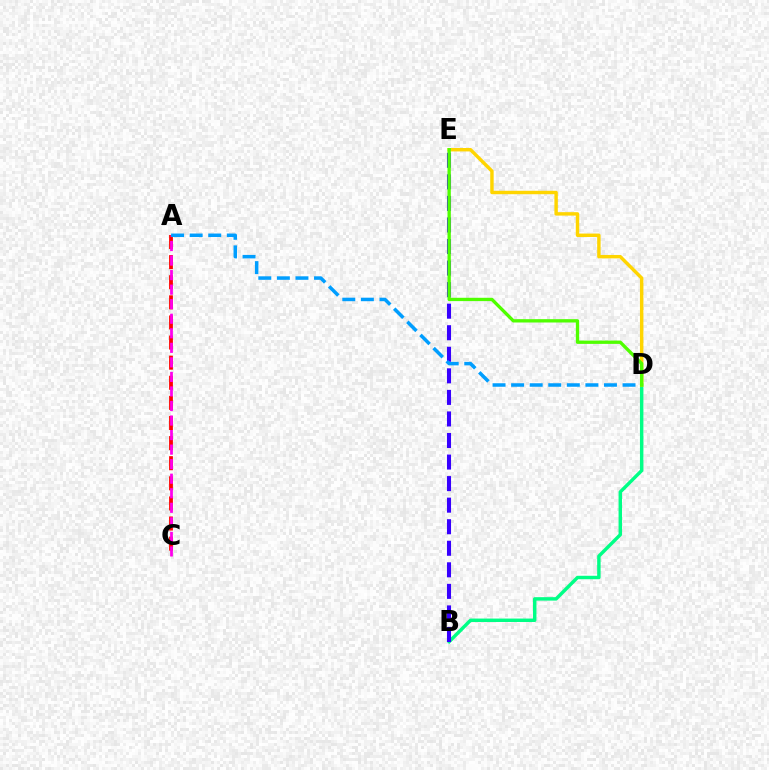{('B', 'D'): [{'color': '#00ff86', 'line_style': 'solid', 'thickness': 2.48}], ('B', 'E'): [{'color': '#3700ff', 'line_style': 'dashed', 'thickness': 2.93}], ('A', 'C'): [{'color': '#ff0000', 'line_style': 'dashed', 'thickness': 2.73}, {'color': '#ff00ed', 'line_style': 'dashed', 'thickness': 1.98}], ('A', 'D'): [{'color': '#009eff', 'line_style': 'dashed', 'thickness': 2.52}], ('D', 'E'): [{'color': '#ffd500', 'line_style': 'solid', 'thickness': 2.47}, {'color': '#4fff00', 'line_style': 'solid', 'thickness': 2.39}]}